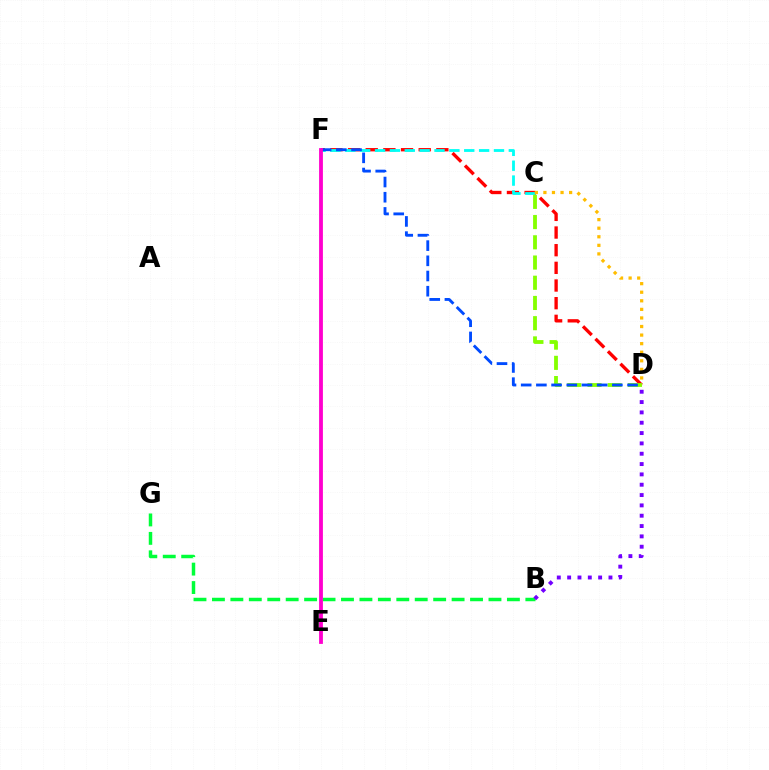{('D', 'F'): [{'color': '#ff0000', 'line_style': 'dashed', 'thickness': 2.4}, {'color': '#004bff', 'line_style': 'dashed', 'thickness': 2.06}], ('C', 'F'): [{'color': '#00fff6', 'line_style': 'dashed', 'thickness': 2.02}], ('C', 'D'): [{'color': '#84ff00', 'line_style': 'dashed', 'thickness': 2.75}, {'color': '#ffbd00', 'line_style': 'dotted', 'thickness': 2.33}], ('B', 'G'): [{'color': '#00ff39', 'line_style': 'dashed', 'thickness': 2.5}], ('B', 'D'): [{'color': '#7200ff', 'line_style': 'dotted', 'thickness': 2.81}], ('E', 'F'): [{'color': '#ff00cf', 'line_style': 'solid', 'thickness': 2.74}]}